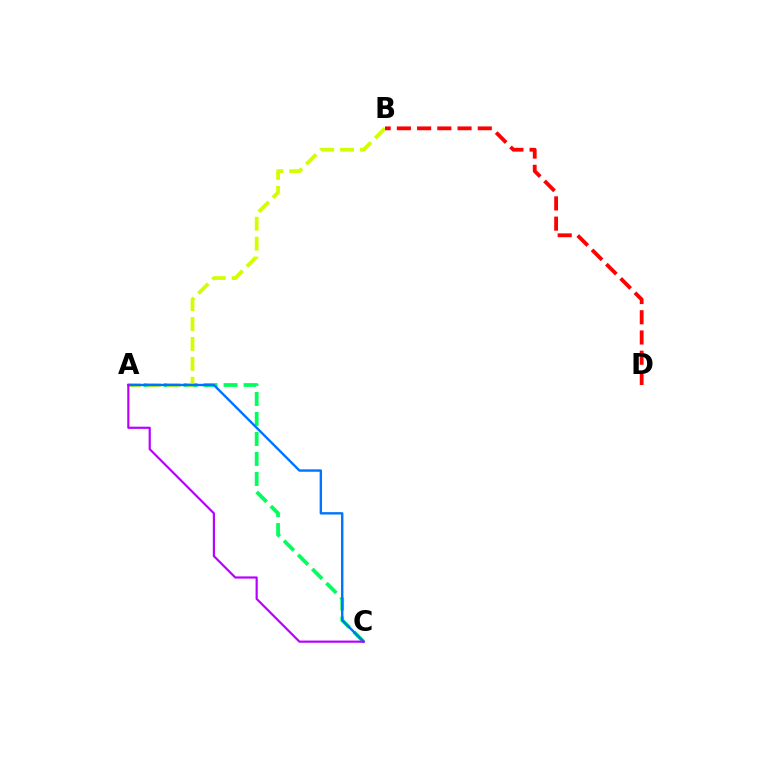{('A', 'C'): [{'color': '#00ff5c', 'line_style': 'dashed', 'thickness': 2.72}, {'color': '#0074ff', 'line_style': 'solid', 'thickness': 1.72}, {'color': '#b900ff', 'line_style': 'solid', 'thickness': 1.57}], ('A', 'B'): [{'color': '#d1ff00', 'line_style': 'dashed', 'thickness': 2.71}], ('B', 'D'): [{'color': '#ff0000', 'line_style': 'dashed', 'thickness': 2.75}]}